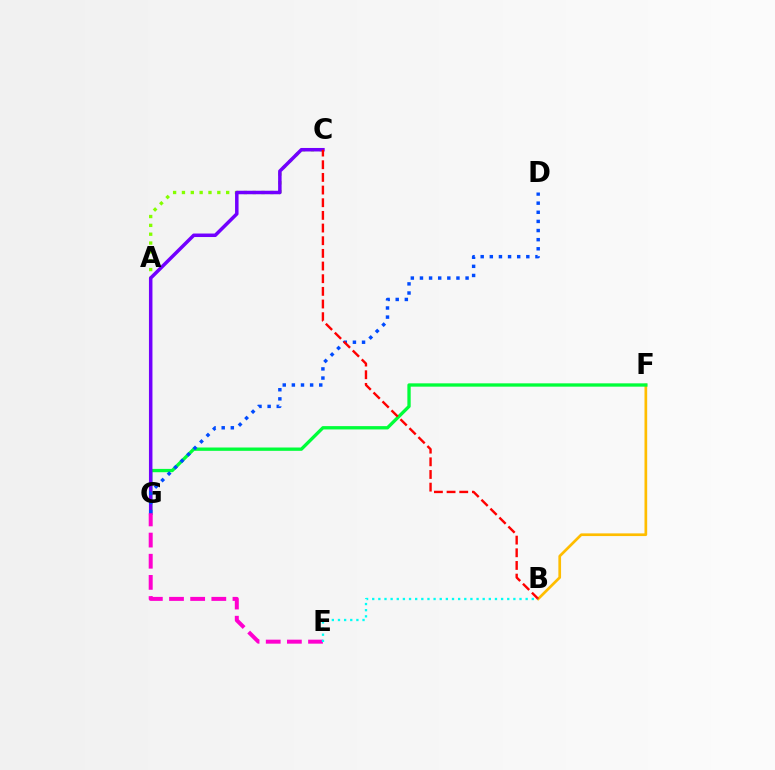{('B', 'F'): [{'color': '#ffbd00', 'line_style': 'solid', 'thickness': 1.94}], ('F', 'G'): [{'color': '#00ff39', 'line_style': 'solid', 'thickness': 2.39}], ('A', 'C'): [{'color': '#84ff00', 'line_style': 'dotted', 'thickness': 2.4}], ('C', 'G'): [{'color': '#7200ff', 'line_style': 'solid', 'thickness': 2.52}], ('D', 'G'): [{'color': '#004bff', 'line_style': 'dotted', 'thickness': 2.48}], ('E', 'G'): [{'color': '#ff00cf', 'line_style': 'dashed', 'thickness': 2.87}], ('B', 'C'): [{'color': '#ff0000', 'line_style': 'dashed', 'thickness': 1.72}], ('B', 'E'): [{'color': '#00fff6', 'line_style': 'dotted', 'thickness': 1.67}]}